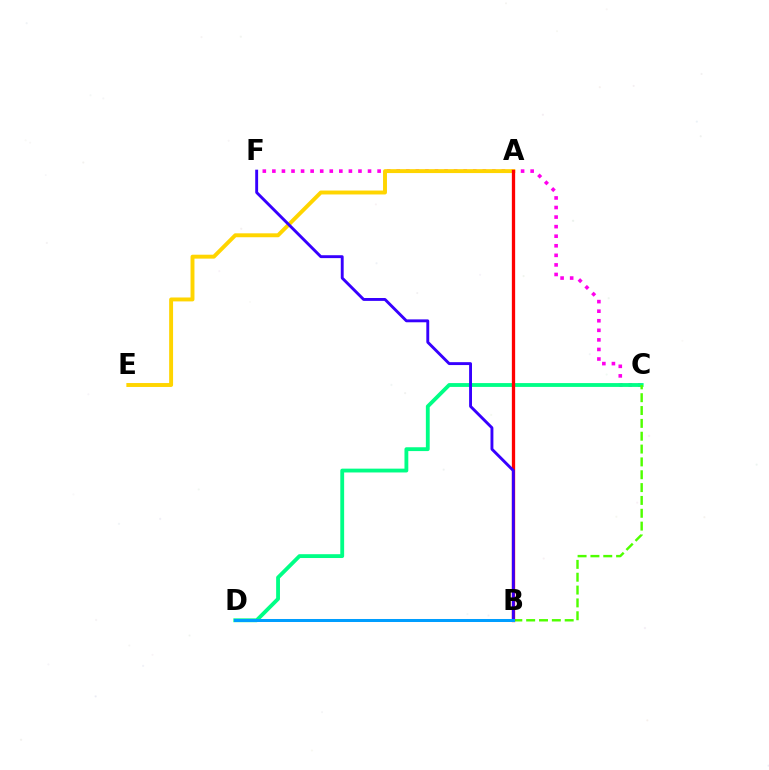{('C', 'F'): [{'color': '#ff00ed', 'line_style': 'dotted', 'thickness': 2.6}], ('C', 'D'): [{'color': '#00ff86', 'line_style': 'solid', 'thickness': 2.76}], ('A', 'E'): [{'color': '#ffd500', 'line_style': 'solid', 'thickness': 2.82}], ('B', 'C'): [{'color': '#4fff00', 'line_style': 'dashed', 'thickness': 1.74}], ('A', 'B'): [{'color': '#ff0000', 'line_style': 'solid', 'thickness': 2.38}], ('B', 'F'): [{'color': '#3700ff', 'line_style': 'solid', 'thickness': 2.08}], ('B', 'D'): [{'color': '#009eff', 'line_style': 'solid', 'thickness': 2.17}]}